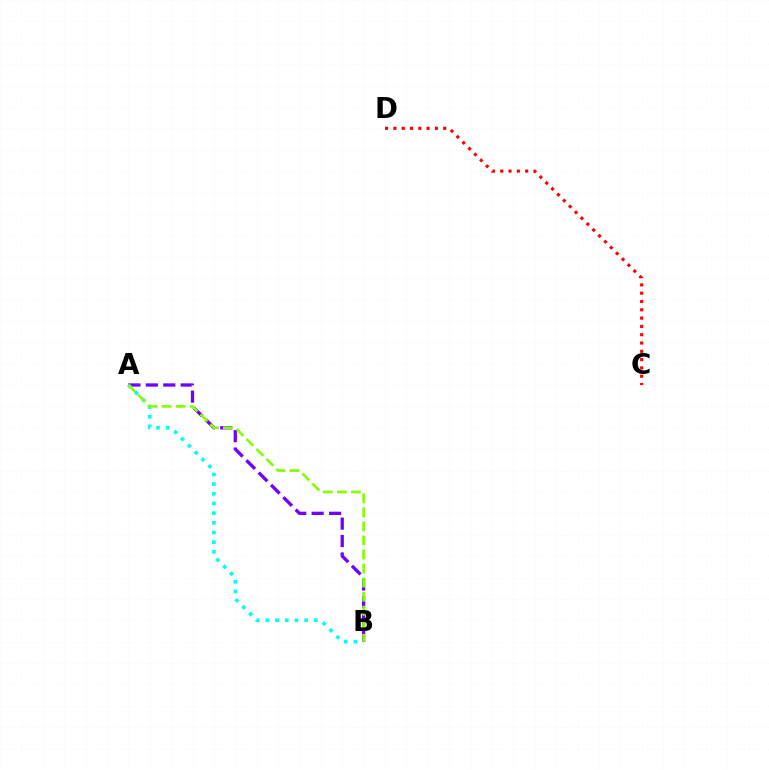{('A', 'B'): [{'color': '#7200ff', 'line_style': 'dashed', 'thickness': 2.37}, {'color': '#00fff6', 'line_style': 'dotted', 'thickness': 2.63}, {'color': '#84ff00', 'line_style': 'dashed', 'thickness': 1.91}], ('C', 'D'): [{'color': '#ff0000', 'line_style': 'dotted', 'thickness': 2.26}]}